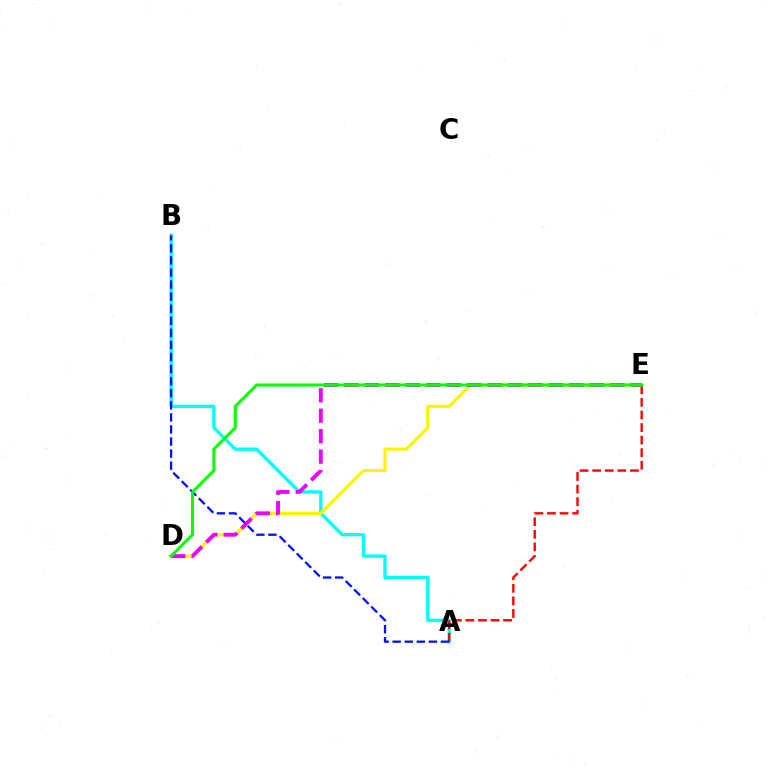{('A', 'B'): [{'color': '#00fff6', 'line_style': 'solid', 'thickness': 2.39}, {'color': '#0010ff', 'line_style': 'dashed', 'thickness': 1.64}], ('D', 'E'): [{'color': '#fcf500', 'line_style': 'solid', 'thickness': 2.27}, {'color': '#ee00ff', 'line_style': 'dashed', 'thickness': 2.78}, {'color': '#08ff00', 'line_style': 'solid', 'thickness': 2.19}], ('A', 'E'): [{'color': '#ff0000', 'line_style': 'dashed', 'thickness': 1.71}]}